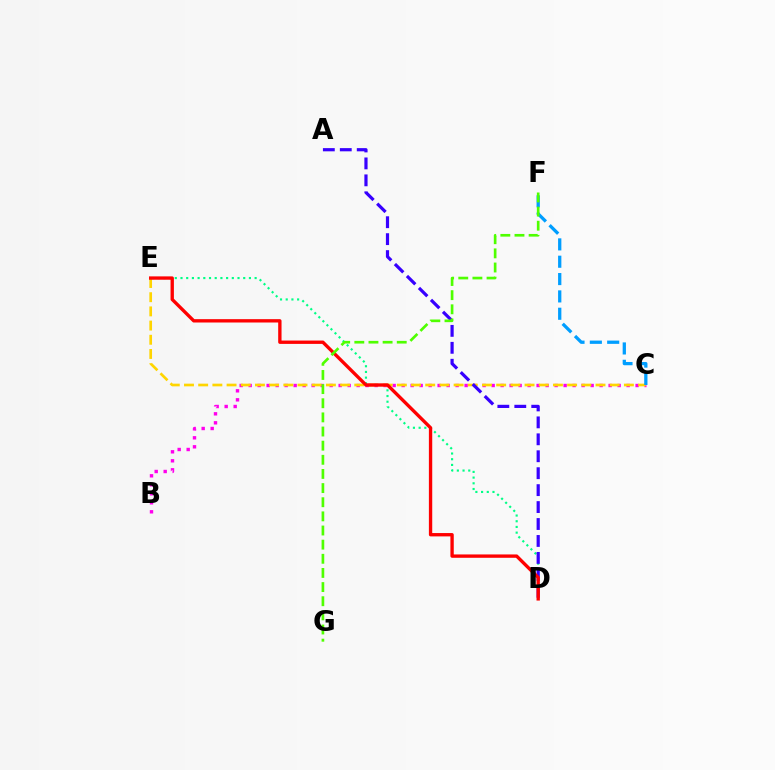{('B', 'C'): [{'color': '#ff00ed', 'line_style': 'dotted', 'thickness': 2.45}], ('C', 'E'): [{'color': '#ffd500', 'line_style': 'dashed', 'thickness': 1.93}], ('D', 'E'): [{'color': '#00ff86', 'line_style': 'dotted', 'thickness': 1.55}, {'color': '#ff0000', 'line_style': 'solid', 'thickness': 2.41}], ('A', 'D'): [{'color': '#3700ff', 'line_style': 'dashed', 'thickness': 2.3}], ('C', 'F'): [{'color': '#009eff', 'line_style': 'dashed', 'thickness': 2.36}], ('F', 'G'): [{'color': '#4fff00', 'line_style': 'dashed', 'thickness': 1.92}]}